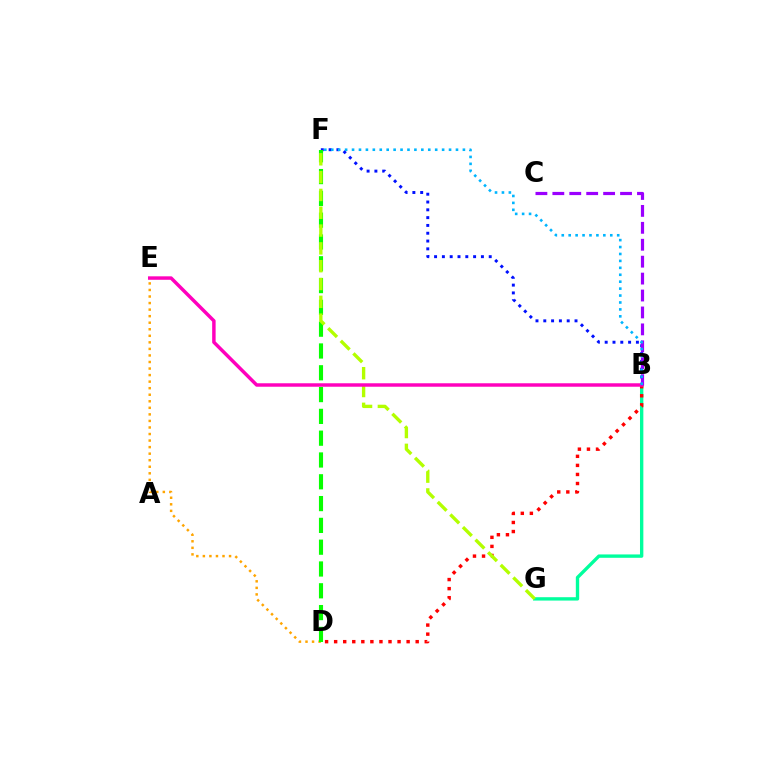{('B', 'F'): [{'color': '#0010ff', 'line_style': 'dotted', 'thickness': 2.12}, {'color': '#00b5ff', 'line_style': 'dotted', 'thickness': 1.88}], ('D', 'E'): [{'color': '#ffa500', 'line_style': 'dotted', 'thickness': 1.78}], ('B', 'G'): [{'color': '#00ff9d', 'line_style': 'solid', 'thickness': 2.42}], ('B', 'D'): [{'color': '#ff0000', 'line_style': 'dotted', 'thickness': 2.46}], ('D', 'F'): [{'color': '#08ff00', 'line_style': 'dashed', 'thickness': 2.96}], ('F', 'G'): [{'color': '#b3ff00', 'line_style': 'dashed', 'thickness': 2.42}], ('B', 'E'): [{'color': '#ff00bd', 'line_style': 'solid', 'thickness': 2.49}], ('B', 'C'): [{'color': '#9b00ff', 'line_style': 'dashed', 'thickness': 2.3}]}